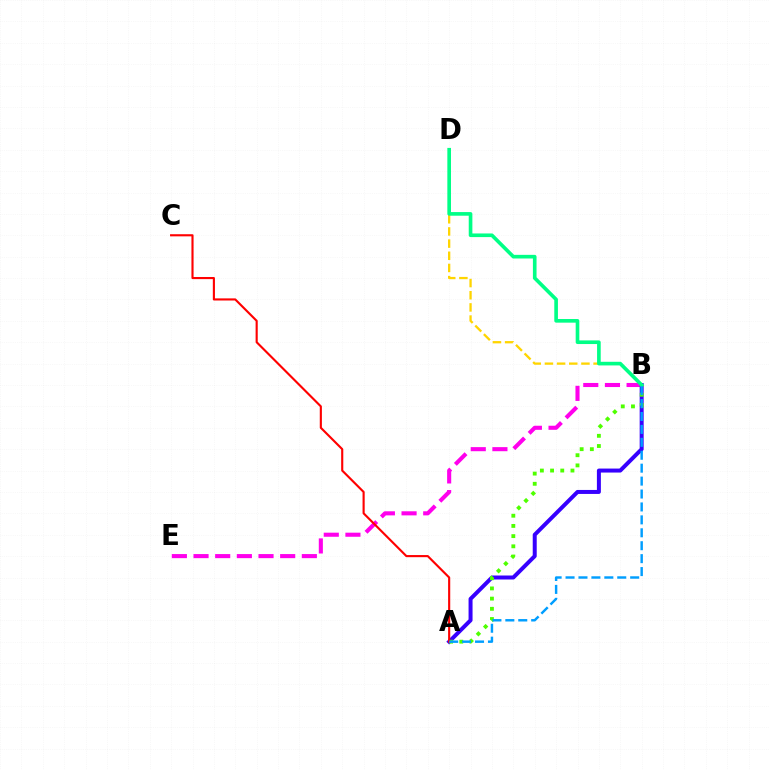{('B', 'D'): [{'color': '#ffd500', 'line_style': 'dashed', 'thickness': 1.65}, {'color': '#00ff86', 'line_style': 'solid', 'thickness': 2.62}], ('B', 'E'): [{'color': '#ff00ed', 'line_style': 'dashed', 'thickness': 2.94}], ('A', 'B'): [{'color': '#3700ff', 'line_style': 'solid', 'thickness': 2.87}, {'color': '#4fff00', 'line_style': 'dotted', 'thickness': 2.77}, {'color': '#009eff', 'line_style': 'dashed', 'thickness': 1.76}], ('A', 'C'): [{'color': '#ff0000', 'line_style': 'solid', 'thickness': 1.53}]}